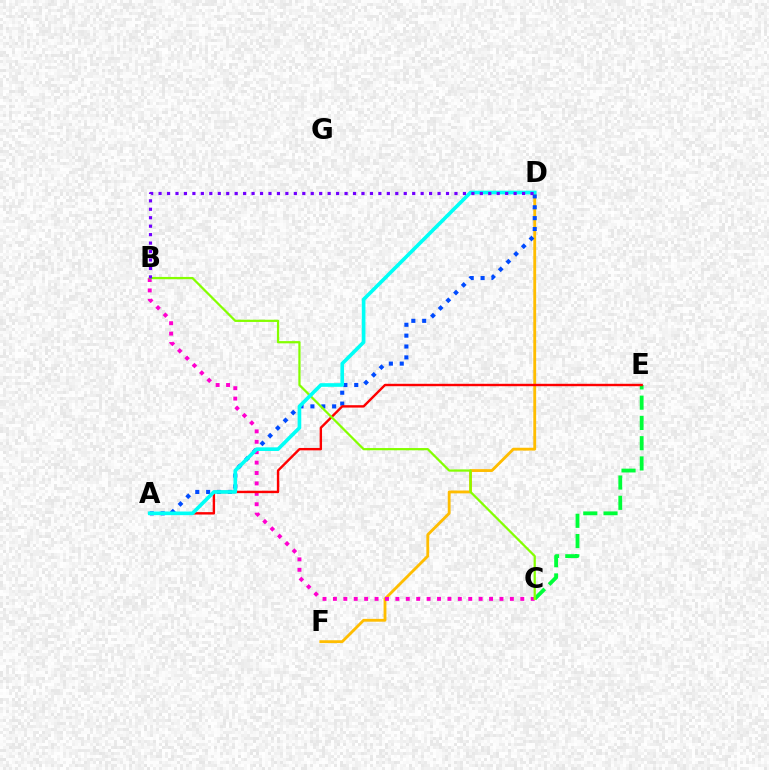{('D', 'F'): [{'color': '#ffbd00', 'line_style': 'solid', 'thickness': 2.04}], ('A', 'D'): [{'color': '#004bff', 'line_style': 'dotted', 'thickness': 2.95}, {'color': '#00fff6', 'line_style': 'solid', 'thickness': 2.62}], ('B', 'C'): [{'color': '#ff00cf', 'line_style': 'dotted', 'thickness': 2.83}, {'color': '#84ff00', 'line_style': 'solid', 'thickness': 1.61}], ('C', 'E'): [{'color': '#00ff39', 'line_style': 'dashed', 'thickness': 2.75}], ('A', 'E'): [{'color': '#ff0000', 'line_style': 'solid', 'thickness': 1.73}], ('B', 'D'): [{'color': '#7200ff', 'line_style': 'dotted', 'thickness': 2.3}]}